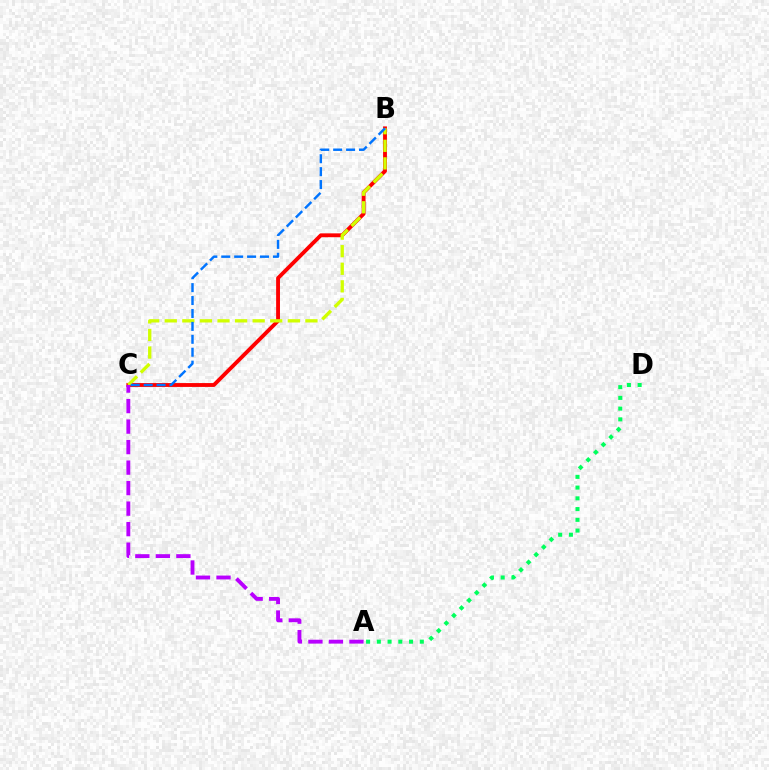{('B', 'C'): [{'color': '#ff0000', 'line_style': 'solid', 'thickness': 2.77}, {'color': '#d1ff00', 'line_style': 'dashed', 'thickness': 2.39}, {'color': '#0074ff', 'line_style': 'dashed', 'thickness': 1.76}], ('A', 'D'): [{'color': '#00ff5c', 'line_style': 'dotted', 'thickness': 2.92}], ('A', 'C'): [{'color': '#b900ff', 'line_style': 'dashed', 'thickness': 2.79}]}